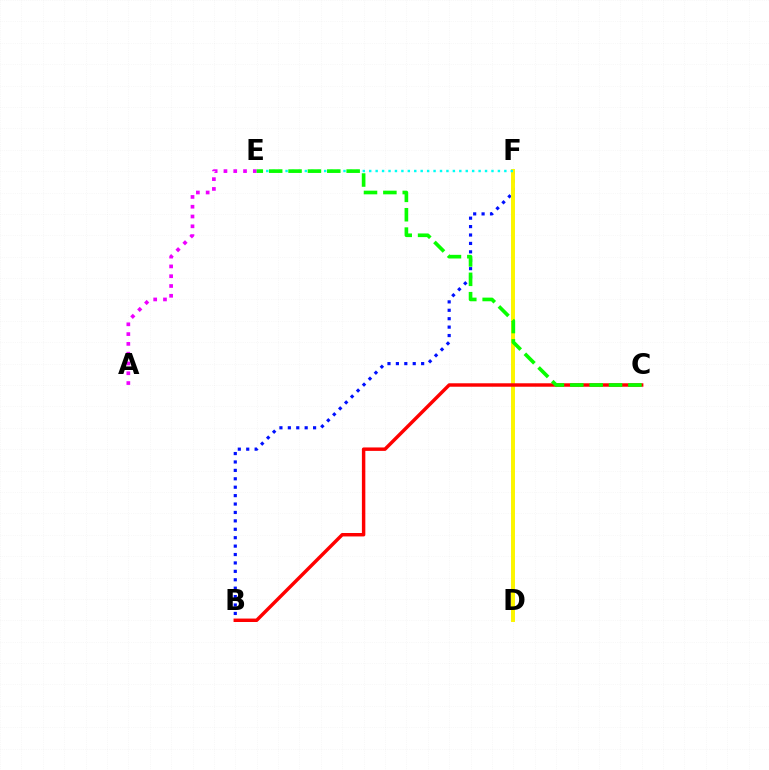{('B', 'F'): [{'color': '#0010ff', 'line_style': 'dotted', 'thickness': 2.29}], ('A', 'E'): [{'color': '#ee00ff', 'line_style': 'dotted', 'thickness': 2.66}], ('D', 'F'): [{'color': '#fcf500', 'line_style': 'solid', 'thickness': 2.85}], ('B', 'C'): [{'color': '#ff0000', 'line_style': 'solid', 'thickness': 2.48}], ('E', 'F'): [{'color': '#00fff6', 'line_style': 'dotted', 'thickness': 1.75}], ('C', 'E'): [{'color': '#08ff00', 'line_style': 'dashed', 'thickness': 2.63}]}